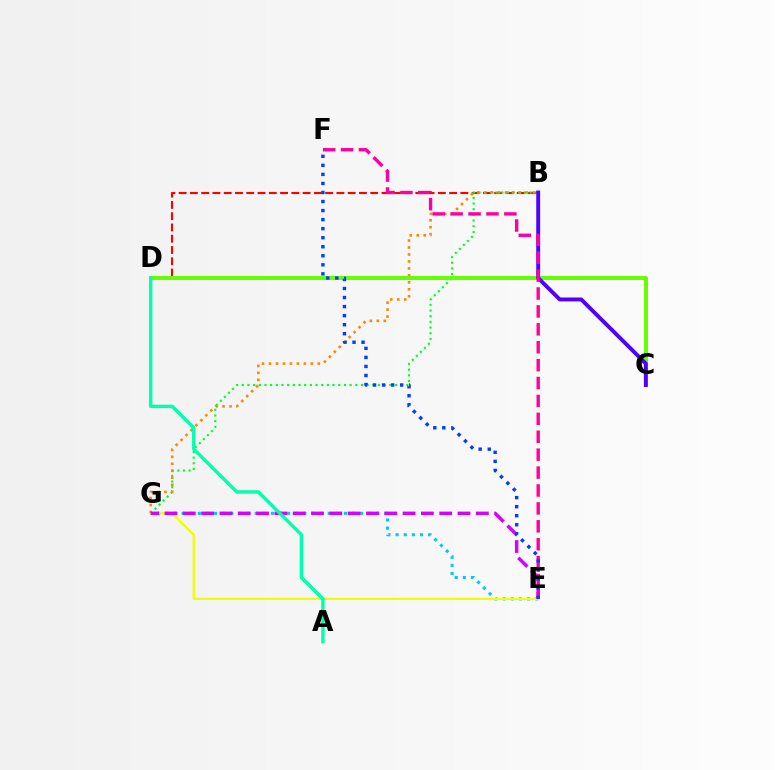{('B', 'D'): [{'color': '#ff0000', 'line_style': 'dashed', 'thickness': 1.53}], ('E', 'G'): [{'color': '#00c7ff', 'line_style': 'dotted', 'thickness': 2.21}, {'color': '#eeff00', 'line_style': 'solid', 'thickness': 1.61}, {'color': '#d600ff', 'line_style': 'dashed', 'thickness': 2.49}], ('B', 'G'): [{'color': '#00ff27', 'line_style': 'dotted', 'thickness': 1.54}, {'color': '#ff8800', 'line_style': 'dotted', 'thickness': 1.89}], ('C', 'D'): [{'color': '#66ff00', 'line_style': 'solid', 'thickness': 2.86}], ('A', 'D'): [{'color': '#00ffaf', 'line_style': 'solid', 'thickness': 2.45}], ('B', 'C'): [{'color': '#4f00ff', 'line_style': 'solid', 'thickness': 2.81}], ('E', 'F'): [{'color': '#ff00a0', 'line_style': 'dashed', 'thickness': 2.43}, {'color': '#003fff', 'line_style': 'dotted', 'thickness': 2.46}]}